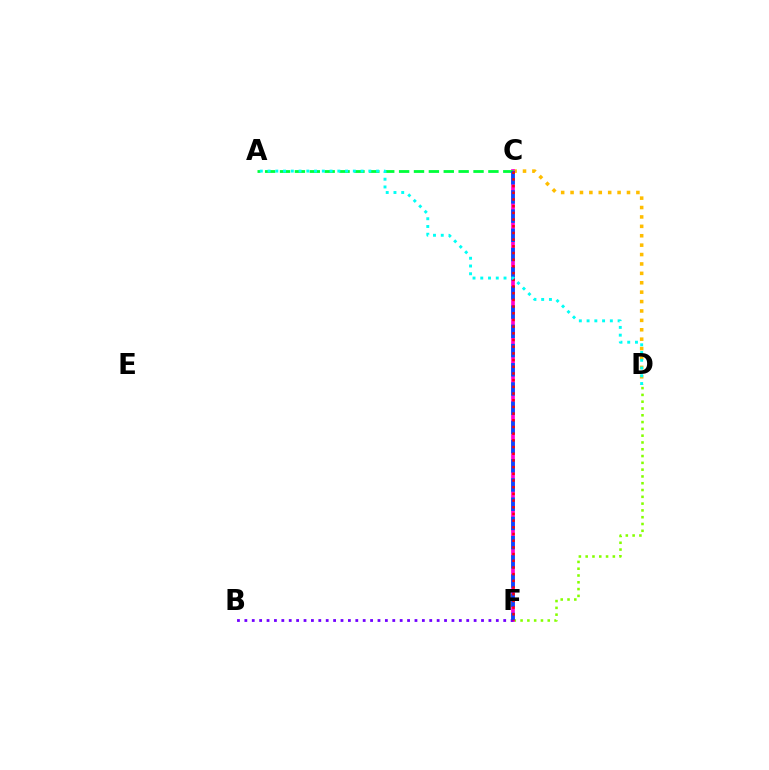{('C', 'D'): [{'color': '#ffbd00', 'line_style': 'dotted', 'thickness': 2.55}], ('D', 'F'): [{'color': '#84ff00', 'line_style': 'dotted', 'thickness': 1.85}], ('C', 'F'): [{'color': '#ff00cf', 'line_style': 'solid', 'thickness': 2.66}, {'color': '#004bff', 'line_style': 'dashed', 'thickness': 2.61}, {'color': '#ff0000', 'line_style': 'dotted', 'thickness': 1.82}], ('A', 'C'): [{'color': '#00ff39', 'line_style': 'dashed', 'thickness': 2.02}], ('B', 'F'): [{'color': '#7200ff', 'line_style': 'dotted', 'thickness': 2.01}], ('A', 'D'): [{'color': '#00fff6', 'line_style': 'dotted', 'thickness': 2.11}]}